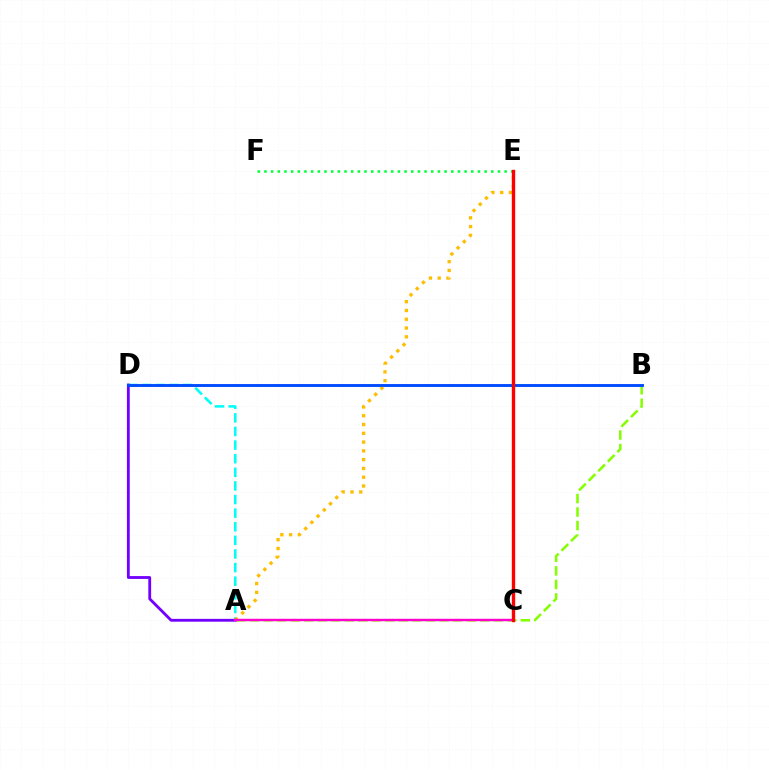{('A', 'D'): [{'color': '#00fff6', 'line_style': 'dashed', 'thickness': 1.85}, {'color': '#7200ff', 'line_style': 'solid', 'thickness': 2.04}], ('A', 'E'): [{'color': '#ffbd00', 'line_style': 'dotted', 'thickness': 2.39}], ('A', 'B'): [{'color': '#84ff00', 'line_style': 'dashed', 'thickness': 1.84}], ('A', 'C'): [{'color': '#ff00cf', 'line_style': 'solid', 'thickness': 1.74}], ('E', 'F'): [{'color': '#00ff39', 'line_style': 'dotted', 'thickness': 1.81}], ('B', 'D'): [{'color': '#004bff', 'line_style': 'solid', 'thickness': 2.09}], ('C', 'E'): [{'color': '#ff0000', 'line_style': 'solid', 'thickness': 2.42}]}